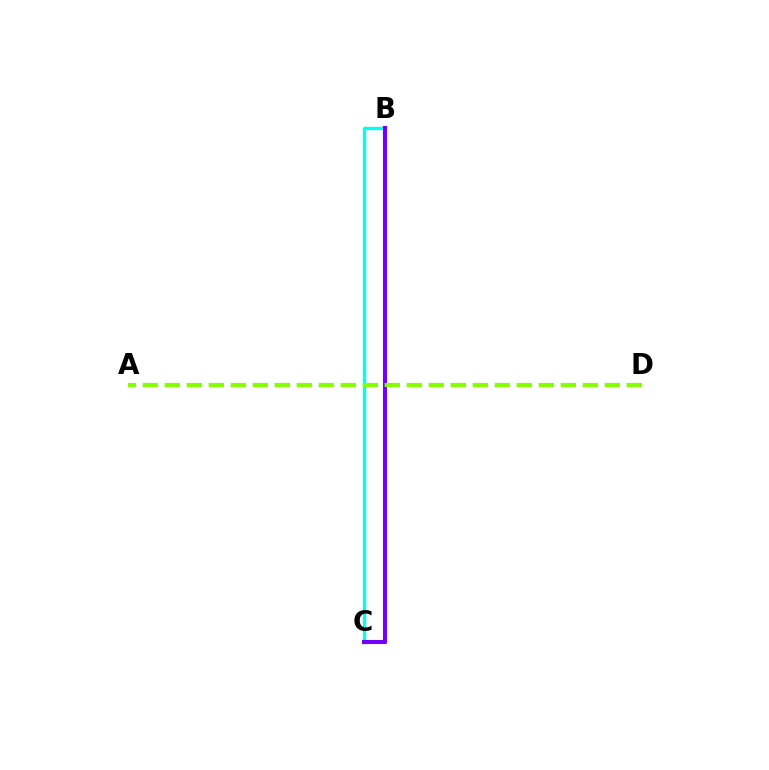{('B', 'C'): [{'color': '#00fff6', 'line_style': 'solid', 'thickness': 2.42}, {'color': '#ff0000', 'line_style': 'solid', 'thickness': 2.02}, {'color': '#7200ff', 'line_style': 'solid', 'thickness': 2.95}], ('A', 'D'): [{'color': '#84ff00', 'line_style': 'dashed', 'thickness': 2.99}]}